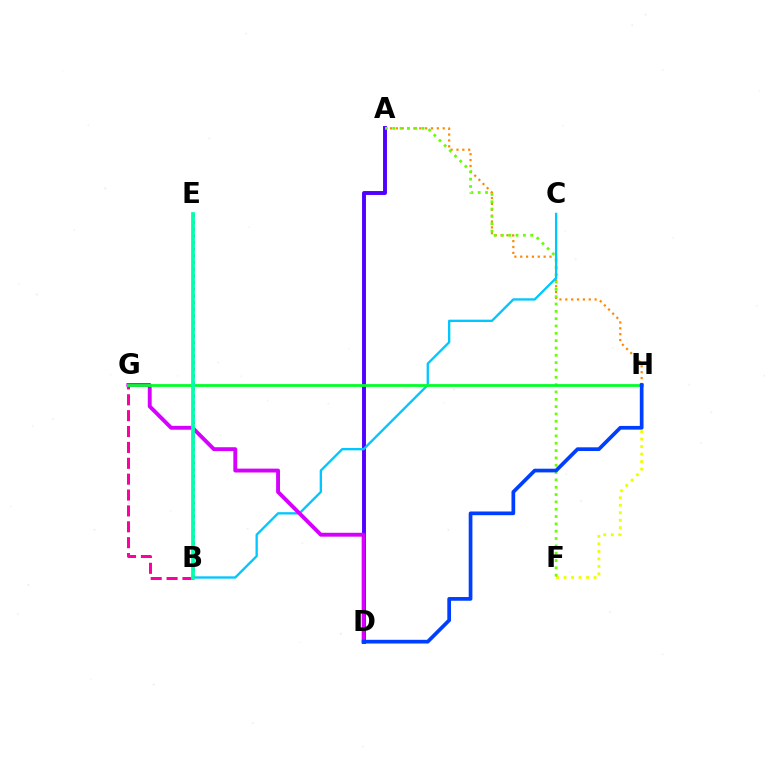{('B', 'G'): [{'color': '#ff00a0', 'line_style': 'dashed', 'thickness': 2.16}], ('A', 'H'): [{'color': '#ff8800', 'line_style': 'dotted', 'thickness': 1.59}], ('A', 'D'): [{'color': '#4f00ff', 'line_style': 'solid', 'thickness': 2.81}], ('F', 'H'): [{'color': '#eeff00', 'line_style': 'dotted', 'thickness': 2.04}], ('A', 'F'): [{'color': '#66ff00', 'line_style': 'dotted', 'thickness': 1.99}], ('B', 'C'): [{'color': '#00c7ff', 'line_style': 'solid', 'thickness': 1.67}], ('D', 'G'): [{'color': '#d600ff', 'line_style': 'solid', 'thickness': 2.79}], ('B', 'E'): [{'color': '#ff0000', 'line_style': 'dotted', 'thickness': 1.81}, {'color': '#00ffaf', 'line_style': 'solid', 'thickness': 2.7}], ('G', 'H'): [{'color': '#00ff27', 'line_style': 'solid', 'thickness': 2.0}], ('D', 'H'): [{'color': '#003fff', 'line_style': 'solid', 'thickness': 2.67}]}